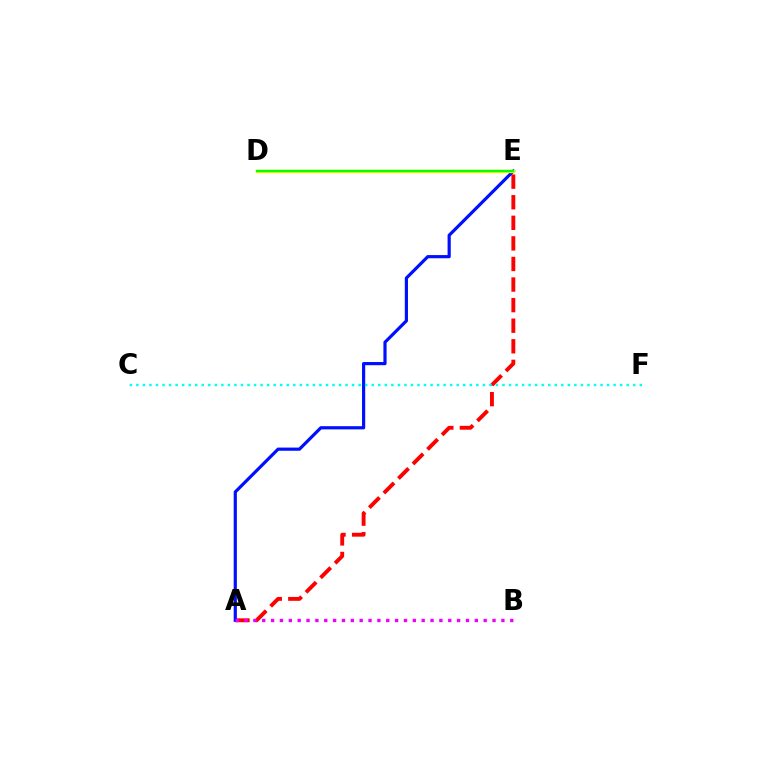{('A', 'E'): [{'color': '#ff0000', 'line_style': 'dashed', 'thickness': 2.8}, {'color': '#0010ff', 'line_style': 'solid', 'thickness': 2.29}], ('A', 'B'): [{'color': '#ee00ff', 'line_style': 'dotted', 'thickness': 2.41}], ('C', 'F'): [{'color': '#00fff6', 'line_style': 'dotted', 'thickness': 1.78}], ('D', 'E'): [{'color': '#fcf500', 'line_style': 'solid', 'thickness': 2.43}, {'color': '#08ff00', 'line_style': 'solid', 'thickness': 1.68}]}